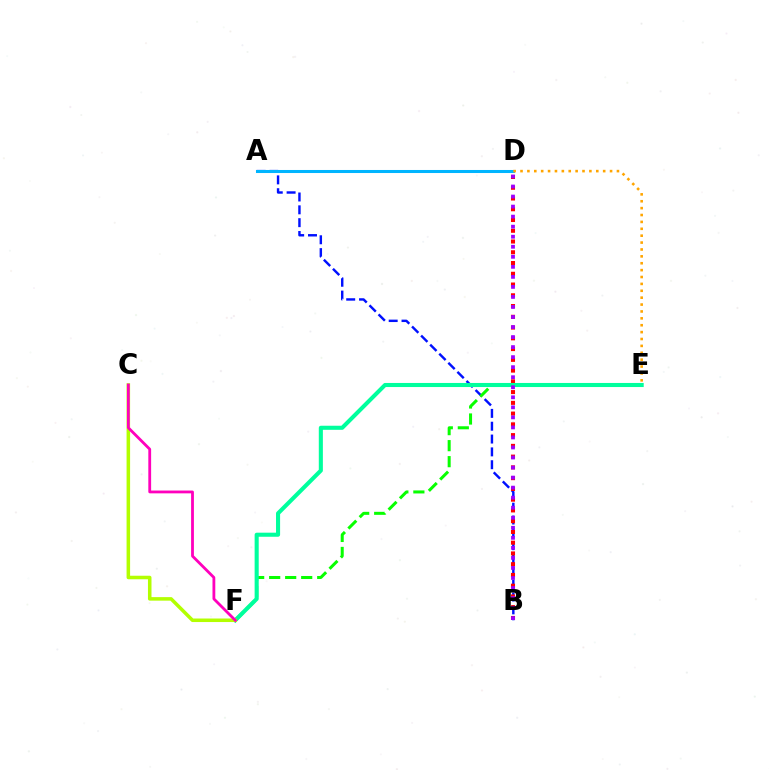{('A', 'B'): [{'color': '#0010ff', 'line_style': 'dashed', 'thickness': 1.74}], ('B', 'D'): [{'color': '#ff0000', 'line_style': 'dotted', 'thickness': 2.92}, {'color': '#9b00ff', 'line_style': 'dotted', 'thickness': 2.73}], ('A', 'D'): [{'color': '#00b5ff', 'line_style': 'solid', 'thickness': 2.19}], ('E', 'F'): [{'color': '#08ff00', 'line_style': 'dashed', 'thickness': 2.18}, {'color': '#00ff9d', 'line_style': 'solid', 'thickness': 2.94}], ('C', 'F'): [{'color': '#b3ff00', 'line_style': 'solid', 'thickness': 2.54}, {'color': '#ff00bd', 'line_style': 'solid', 'thickness': 2.02}], ('D', 'E'): [{'color': '#ffa500', 'line_style': 'dotted', 'thickness': 1.87}]}